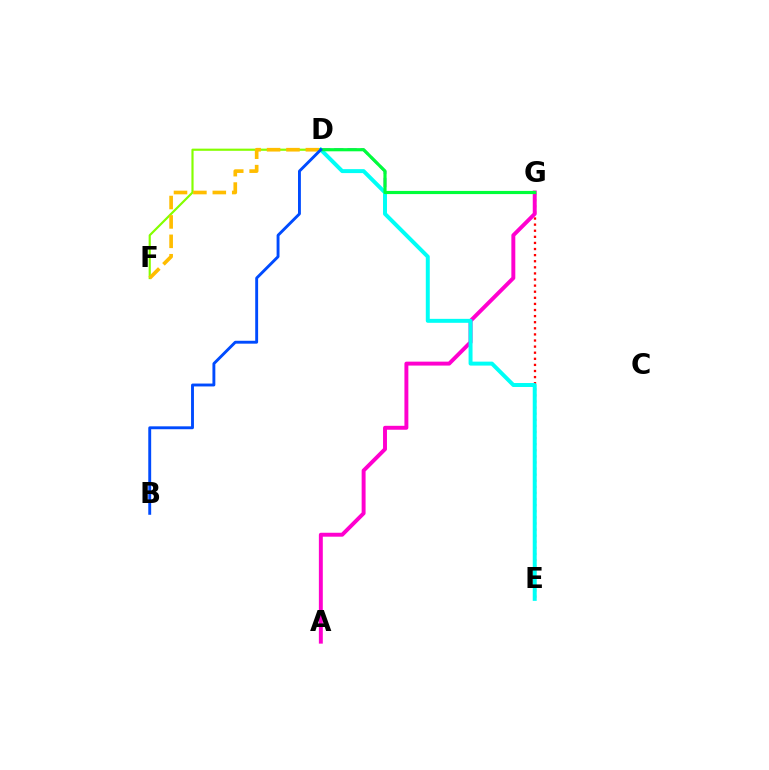{('D', 'F'): [{'color': '#84ff00', 'line_style': 'solid', 'thickness': 1.56}, {'color': '#ffbd00', 'line_style': 'dashed', 'thickness': 2.64}], ('D', 'G'): [{'color': '#7200ff', 'line_style': 'dashed', 'thickness': 1.81}, {'color': '#00ff39', 'line_style': 'solid', 'thickness': 2.28}], ('E', 'G'): [{'color': '#ff0000', 'line_style': 'dotted', 'thickness': 1.66}], ('A', 'G'): [{'color': '#ff00cf', 'line_style': 'solid', 'thickness': 2.83}], ('D', 'E'): [{'color': '#00fff6', 'line_style': 'solid', 'thickness': 2.85}], ('B', 'D'): [{'color': '#004bff', 'line_style': 'solid', 'thickness': 2.08}]}